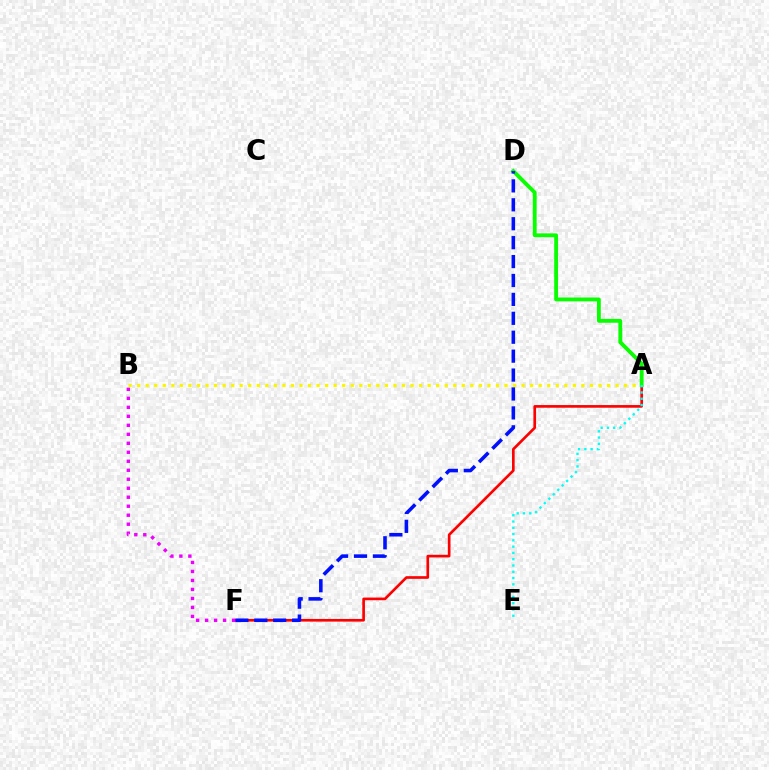{('A', 'B'): [{'color': '#fcf500', 'line_style': 'dotted', 'thickness': 2.32}], ('A', 'F'): [{'color': '#ff0000', 'line_style': 'solid', 'thickness': 1.92}], ('A', 'D'): [{'color': '#08ff00', 'line_style': 'solid', 'thickness': 2.76}], ('D', 'F'): [{'color': '#0010ff', 'line_style': 'dashed', 'thickness': 2.57}], ('A', 'E'): [{'color': '#00fff6', 'line_style': 'dotted', 'thickness': 1.71}], ('B', 'F'): [{'color': '#ee00ff', 'line_style': 'dotted', 'thickness': 2.44}]}